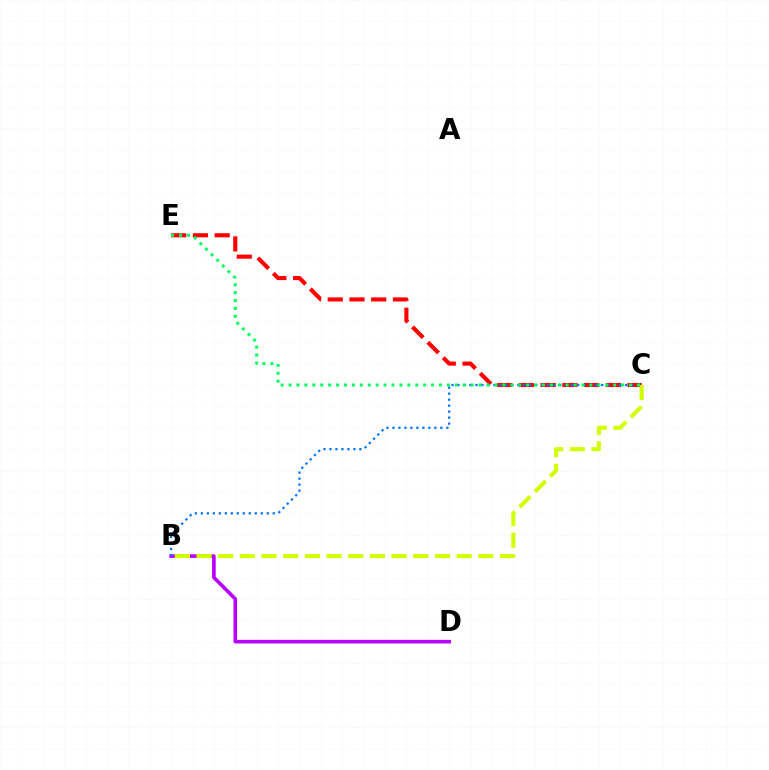{('B', 'D'): [{'color': '#b900ff', 'line_style': 'solid', 'thickness': 2.59}], ('C', 'E'): [{'color': '#ff0000', 'line_style': 'dashed', 'thickness': 2.95}, {'color': '#00ff5c', 'line_style': 'dotted', 'thickness': 2.15}], ('B', 'C'): [{'color': '#0074ff', 'line_style': 'dotted', 'thickness': 1.63}, {'color': '#d1ff00', 'line_style': 'dashed', 'thickness': 2.94}]}